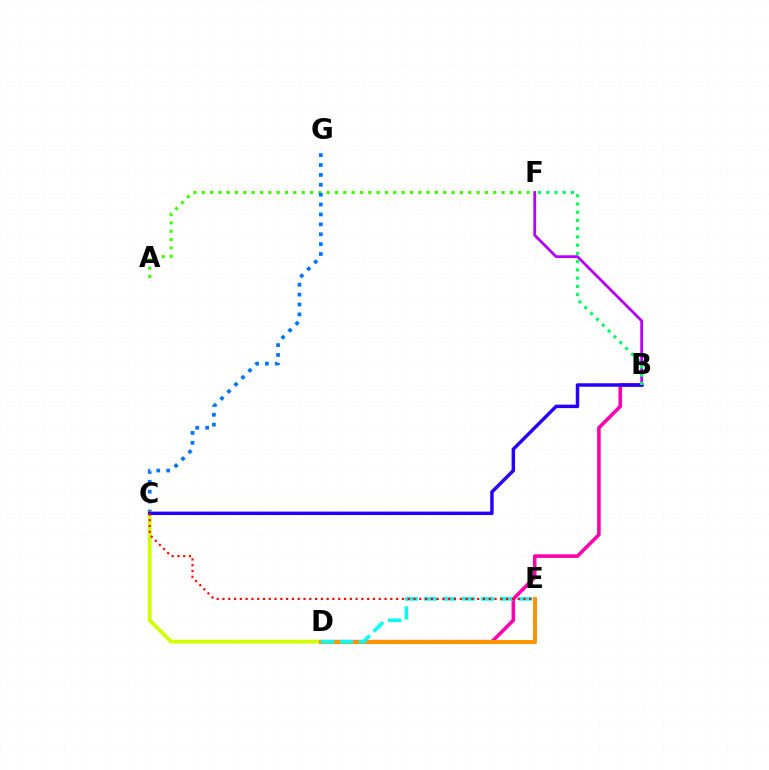{('B', 'F'): [{'color': '#b900ff', 'line_style': 'solid', 'thickness': 2.01}, {'color': '#00ff5c', 'line_style': 'dotted', 'thickness': 2.24}], ('A', 'F'): [{'color': '#3dff00', 'line_style': 'dotted', 'thickness': 2.26}], ('B', 'D'): [{'color': '#ff00ac', 'line_style': 'solid', 'thickness': 2.58}], ('C', 'G'): [{'color': '#0074ff', 'line_style': 'dotted', 'thickness': 2.69}], ('C', 'D'): [{'color': '#d1ff00', 'line_style': 'solid', 'thickness': 2.76}], ('B', 'C'): [{'color': '#2500ff', 'line_style': 'solid', 'thickness': 2.49}], ('D', 'E'): [{'color': '#ff9400', 'line_style': 'solid', 'thickness': 2.87}, {'color': '#00fff6', 'line_style': 'dashed', 'thickness': 2.58}], ('C', 'E'): [{'color': '#ff0000', 'line_style': 'dotted', 'thickness': 1.57}]}